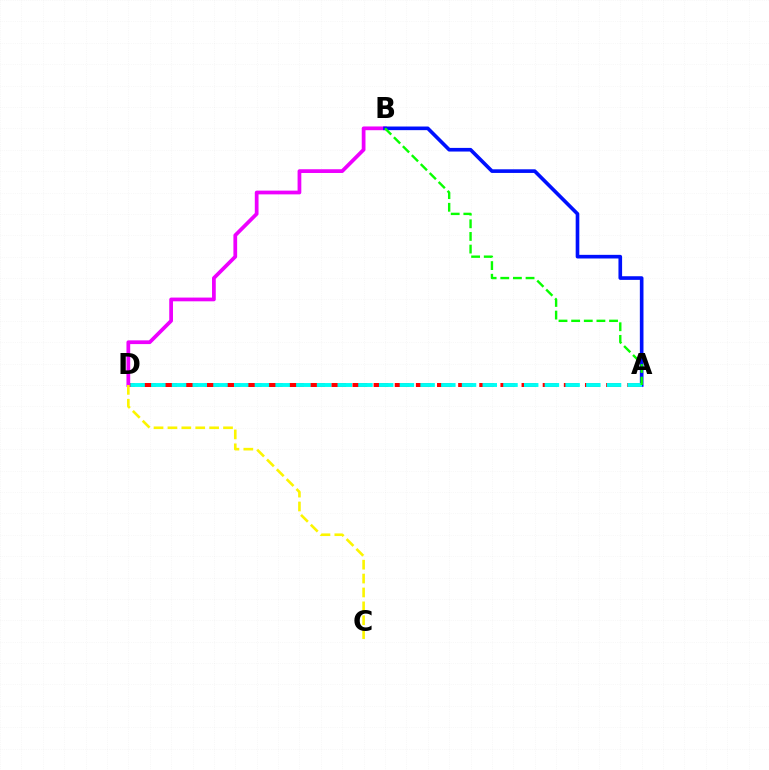{('A', 'D'): [{'color': '#ff0000', 'line_style': 'dashed', 'thickness': 2.87}, {'color': '#00fff6', 'line_style': 'dashed', 'thickness': 2.81}], ('B', 'D'): [{'color': '#ee00ff', 'line_style': 'solid', 'thickness': 2.69}], ('A', 'B'): [{'color': '#0010ff', 'line_style': 'solid', 'thickness': 2.62}, {'color': '#08ff00', 'line_style': 'dashed', 'thickness': 1.72}], ('C', 'D'): [{'color': '#fcf500', 'line_style': 'dashed', 'thickness': 1.89}]}